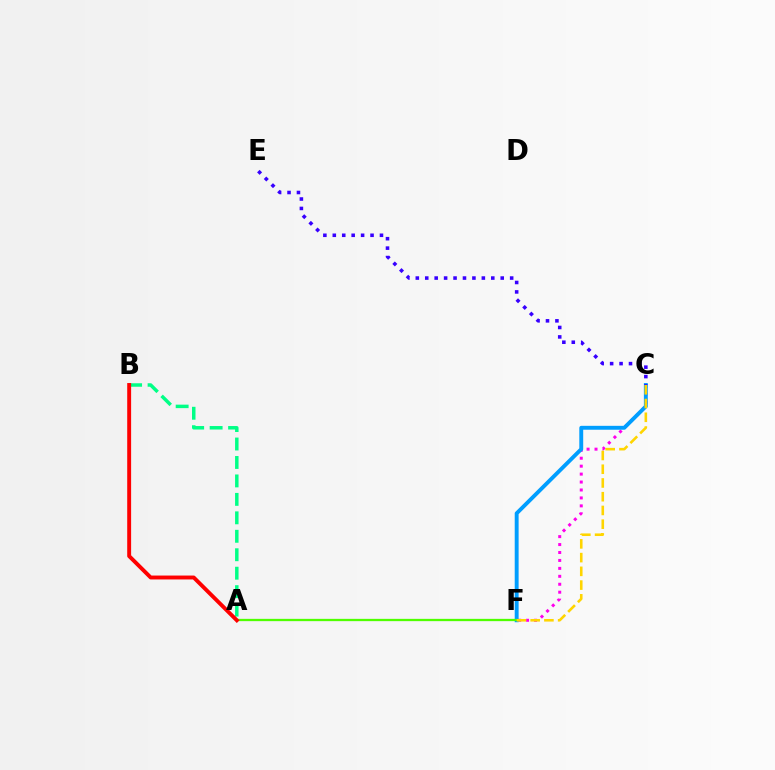{('C', 'F'): [{'color': '#ff00ed', 'line_style': 'dotted', 'thickness': 2.16}, {'color': '#009eff', 'line_style': 'solid', 'thickness': 2.81}, {'color': '#ffd500', 'line_style': 'dashed', 'thickness': 1.87}], ('C', 'E'): [{'color': '#3700ff', 'line_style': 'dotted', 'thickness': 2.56}], ('A', 'B'): [{'color': '#00ff86', 'line_style': 'dashed', 'thickness': 2.51}, {'color': '#ff0000', 'line_style': 'solid', 'thickness': 2.81}], ('A', 'F'): [{'color': '#4fff00', 'line_style': 'solid', 'thickness': 1.66}]}